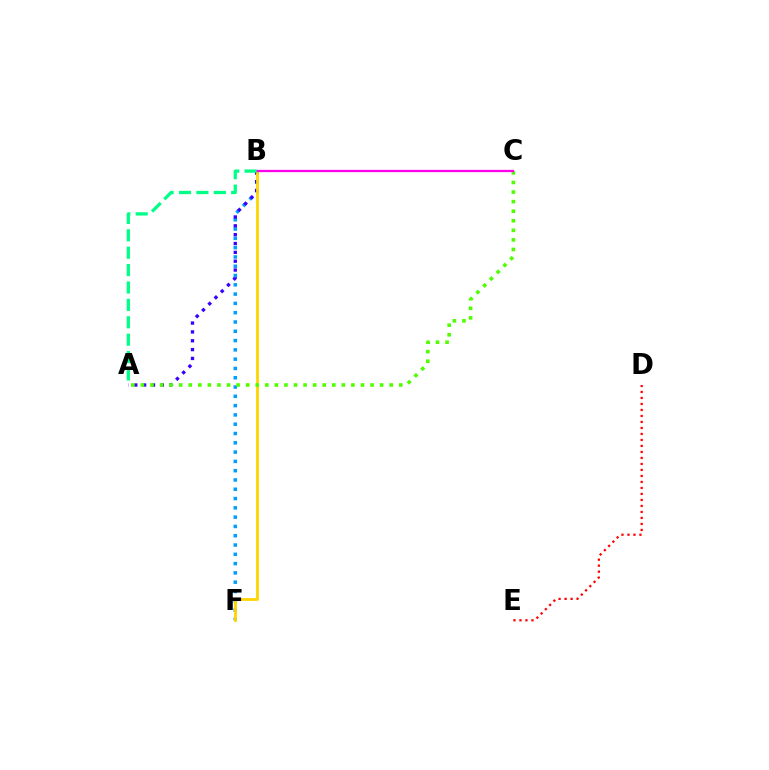{('B', 'F'): [{'color': '#009eff', 'line_style': 'dotted', 'thickness': 2.52}, {'color': '#ffd500', 'line_style': 'solid', 'thickness': 2.01}], ('D', 'E'): [{'color': '#ff0000', 'line_style': 'dotted', 'thickness': 1.63}], ('A', 'B'): [{'color': '#3700ff', 'line_style': 'dotted', 'thickness': 2.4}, {'color': '#00ff86', 'line_style': 'dashed', 'thickness': 2.36}], ('A', 'C'): [{'color': '#4fff00', 'line_style': 'dotted', 'thickness': 2.6}], ('B', 'C'): [{'color': '#ff00ed', 'line_style': 'solid', 'thickness': 1.64}]}